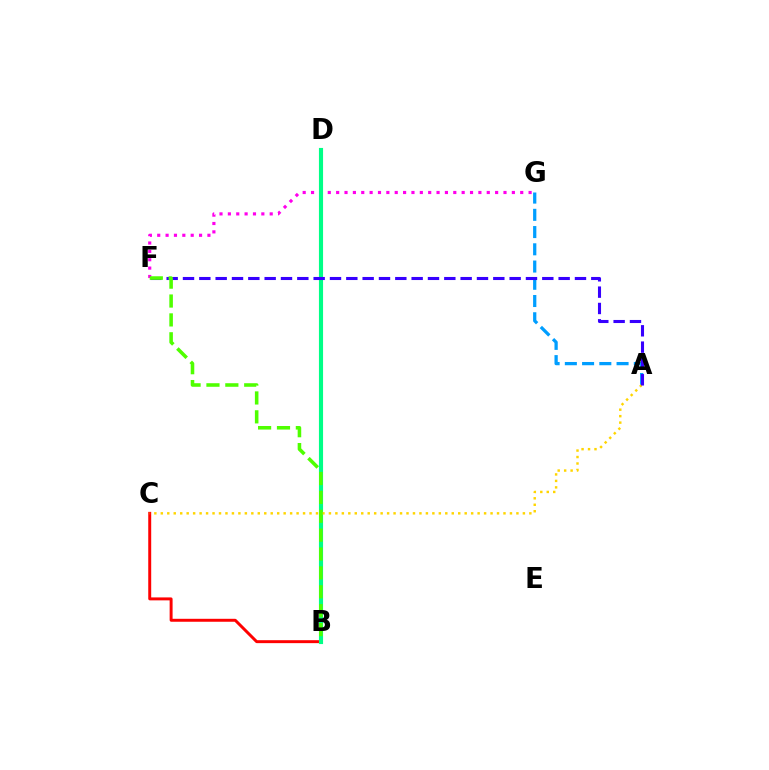{('B', 'C'): [{'color': '#ff0000', 'line_style': 'solid', 'thickness': 2.12}], ('A', 'G'): [{'color': '#009eff', 'line_style': 'dashed', 'thickness': 2.34}], ('F', 'G'): [{'color': '#ff00ed', 'line_style': 'dotted', 'thickness': 2.27}], ('B', 'D'): [{'color': '#00ff86', 'line_style': 'solid', 'thickness': 2.97}], ('A', 'C'): [{'color': '#ffd500', 'line_style': 'dotted', 'thickness': 1.76}], ('A', 'F'): [{'color': '#3700ff', 'line_style': 'dashed', 'thickness': 2.22}], ('B', 'F'): [{'color': '#4fff00', 'line_style': 'dashed', 'thickness': 2.57}]}